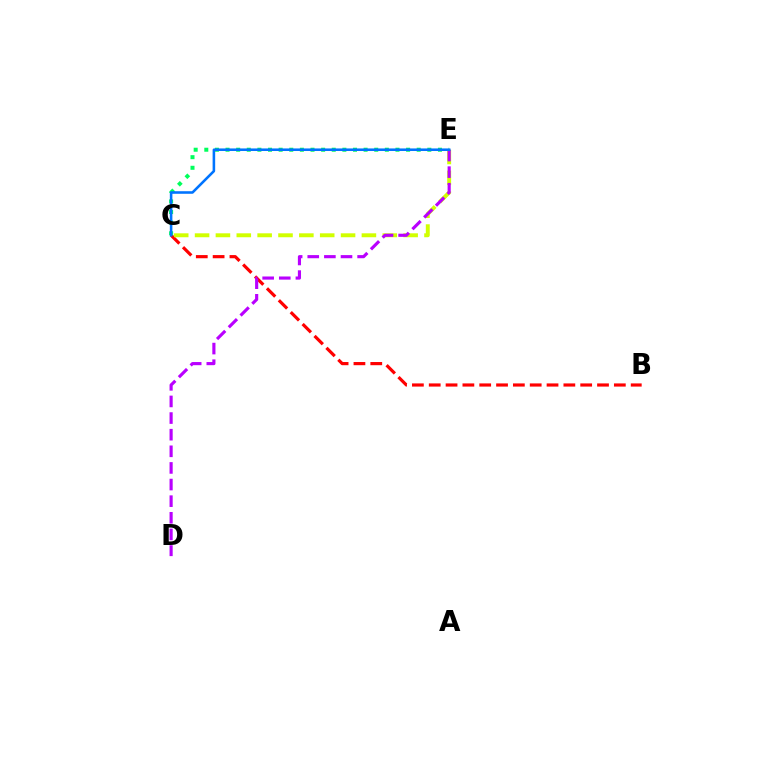{('B', 'C'): [{'color': '#ff0000', 'line_style': 'dashed', 'thickness': 2.29}], ('C', 'E'): [{'color': '#d1ff00', 'line_style': 'dashed', 'thickness': 2.83}, {'color': '#00ff5c', 'line_style': 'dotted', 'thickness': 2.89}, {'color': '#0074ff', 'line_style': 'solid', 'thickness': 1.85}], ('D', 'E'): [{'color': '#b900ff', 'line_style': 'dashed', 'thickness': 2.26}]}